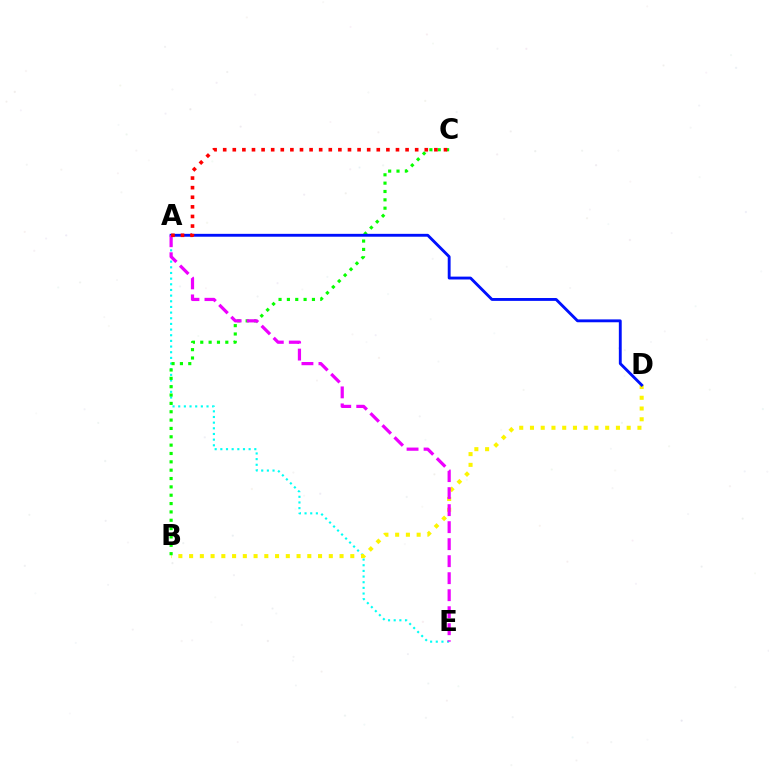{('A', 'E'): [{'color': '#00fff6', 'line_style': 'dotted', 'thickness': 1.54}, {'color': '#ee00ff', 'line_style': 'dashed', 'thickness': 2.31}], ('B', 'D'): [{'color': '#fcf500', 'line_style': 'dotted', 'thickness': 2.92}], ('B', 'C'): [{'color': '#08ff00', 'line_style': 'dotted', 'thickness': 2.27}], ('A', 'D'): [{'color': '#0010ff', 'line_style': 'solid', 'thickness': 2.06}], ('A', 'C'): [{'color': '#ff0000', 'line_style': 'dotted', 'thickness': 2.61}]}